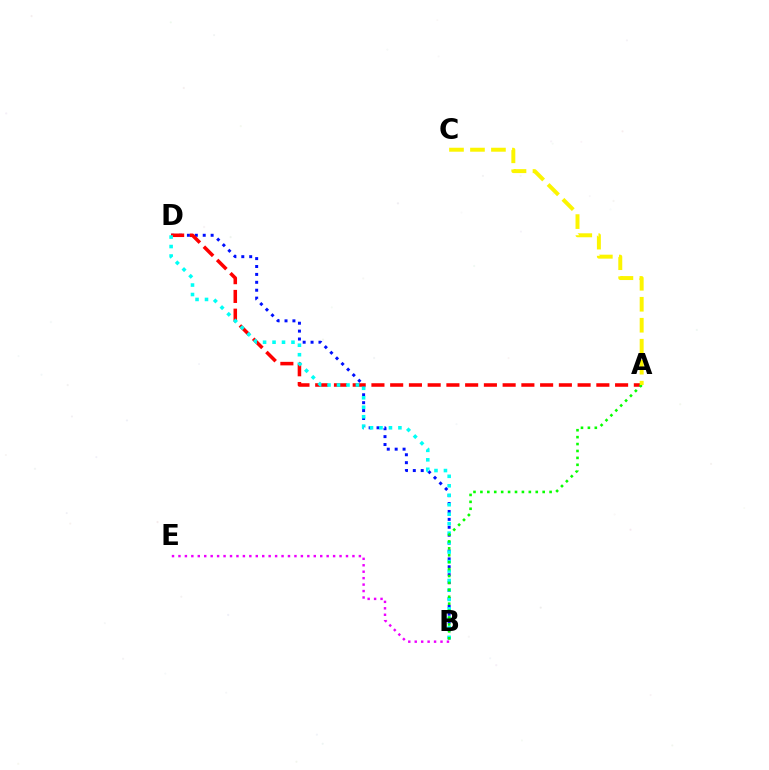{('B', 'D'): [{'color': '#0010ff', 'line_style': 'dotted', 'thickness': 2.15}, {'color': '#00fff6', 'line_style': 'dotted', 'thickness': 2.57}], ('A', 'D'): [{'color': '#ff0000', 'line_style': 'dashed', 'thickness': 2.55}], ('A', 'B'): [{'color': '#08ff00', 'line_style': 'dotted', 'thickness': 1.88}], ('A', 'C'): [{'color': '#fcf500', 'line_style': 'dashed', 'thickness': 2.85}], ('B', 'E'): [{'color': '#ee00ff', 'line_style': 'dotted', 'thickness': 1.75}]}